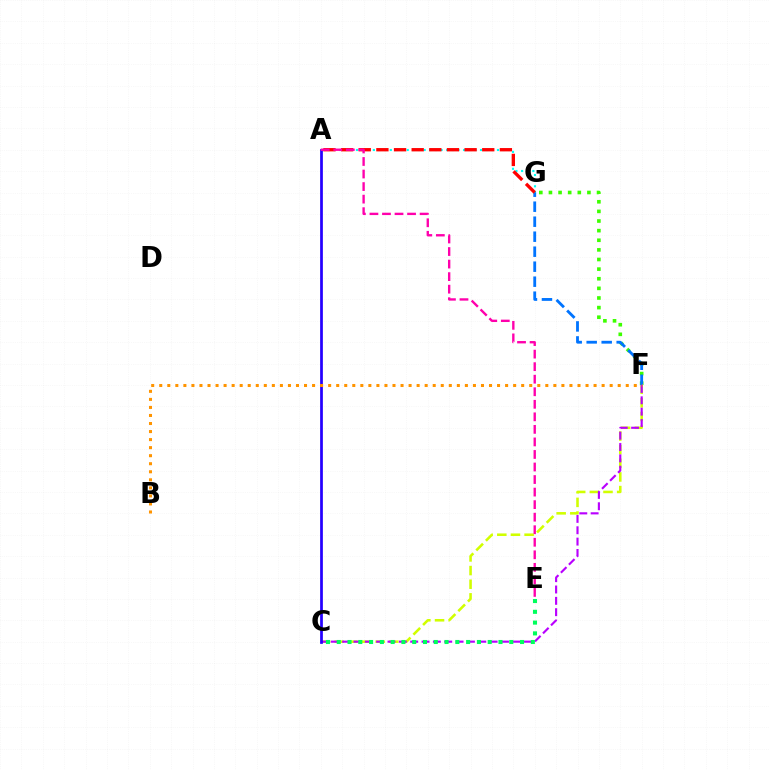{('C', 'F'): [{'color': '#d1ff00', 'line_style': 'dashed', 'thickness': 1.85}, {'color': '#b900ff', 'line_style': 'dashed', 'thickness': 1.54}], ('F', 'G'): [{'color': '#3dff00', 'line_style': 'dotted', 'thickness': 2.61}, {'color': '#0074ff', 'line_style': 'dashed', 'thickness': 2.04}], ('A', 'G'): [{'color': '#00fff6', 'line_style': 'dotted', 'thickness': 1.53}, {'color': '#ff0000', 'line_style': 'dashed', 'thickness': 2.4}], ('C', 'E'): [{'color': '#00ff5c', 'line_style': 'dotted', 'thickness': 2.93}], ('A', 'C'): [{'color': '#2500ff', 'line_style': 'solid', 'thickness': 1.97}], ('B', 'F'): [{'color': '#ff9400', 'line_style': 'dotted', 'thickness': 2.19}], ('A', 'E'): [{'color': '#ff00ac', 'line_style': 'dashed', 'thickness': 1.7}]}